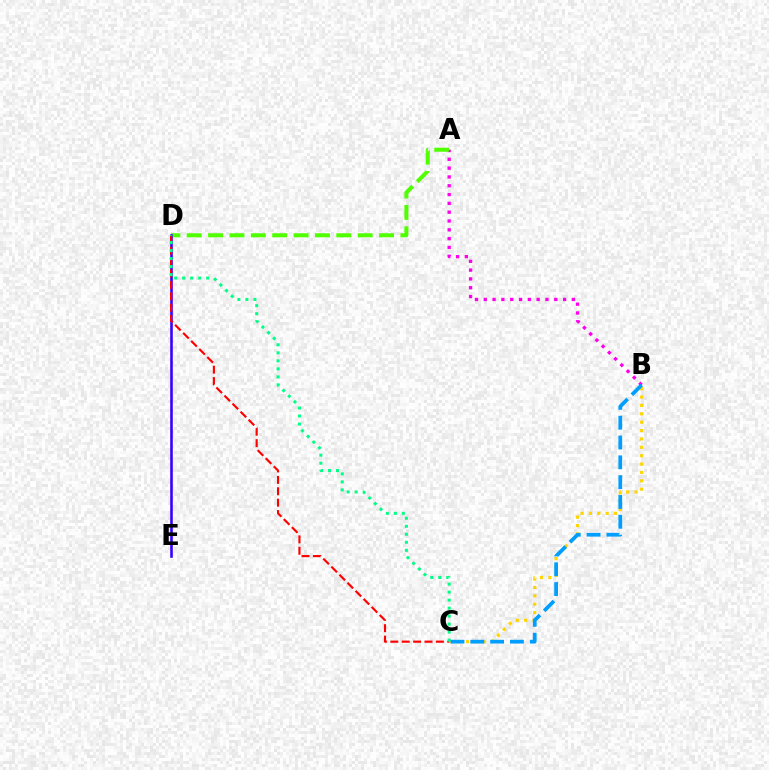{('A', 'B'): [{'color': '#ff00ed', 'line_style': 'dotted', 'thickness': 2.39}], ('A', 'D'): [{'color': '#4fff00', 'line_style': 'dashed', 'thickness': 2.9}], ('B', 'C'): [{'color': '#ffd500', 'line_style': 'dotted', 'thickness': 2.28}, {'color': '#009eff', 'line_style': 'dashed', 'thickness': 2.69}], ('D', 'E'): [{'color': '#3700ff', 'line_style': 'solid', 'thickness': 1.87}], ('C', 'D'): [{'color': '#ff0000', 'line_style': 'dashed', 'thickness': 1.55}, {'color': '#00ff86', 'line_style': 'dotted', 'thickness': 2.18}]}